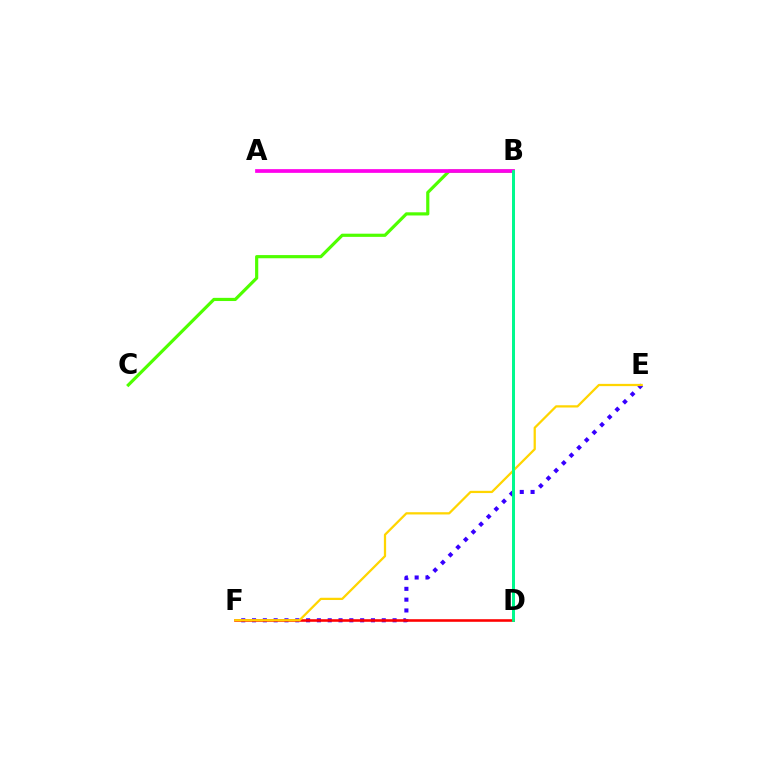{('B', 'C'): [{'color': '#4fff00', 'line_style': 'solid', 'thickness': 2.29}], ('B', 'D'): [{'color': '#009eff', 'line_style': 'solid', 'thickness': 2.05}, {'color': '#00ff86', 'line_style': 'solid', 'thickness': 2.0}], ('E', 'F'): [{'color': '#3700ff', 'line_style': 'dotted', 'thickness': 2.94}, {'color': '#ffd500', 'line_style': 'solid', 'thickness': 1.62}], ('D', 'F'): [{'color': '#ff0000', 'line_style': 'solid', 'thickness': 1.86}], ('A', 'B'): [{'color': '#ff00ed', 'line_style': 'solid', 'thickness': 2.68}]}